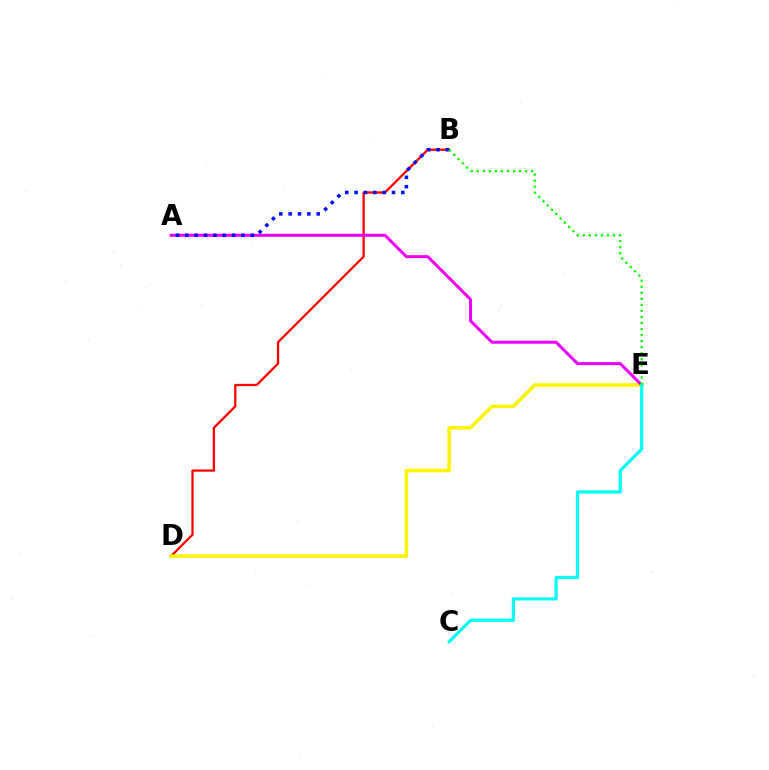{('B', 'D'): [{'color': '#ff0000', 'line_style': 'solid', 'thickness': 1.64}], ('D', 'E'): [{'color': '#fcf500', 'line_style': 'solid', 'thickness': 2.53}], ('A', 'E'): [{'color': '#ee00ff', 'line_style': 'solid', 'thickness': 2.17}], ('C', 'E'): [{'color': '#00fff6', 'line_style': 'solid', 'thickness': 2.29}], ('A', 'B'): [{'color': '#0010ff', 'line_style': 'dotted', 'thickness': 2.54}], ('B', 'E'): [{'color': '#08ff00', 'line_style': 'dotted', 'thickness': 1.64}]}